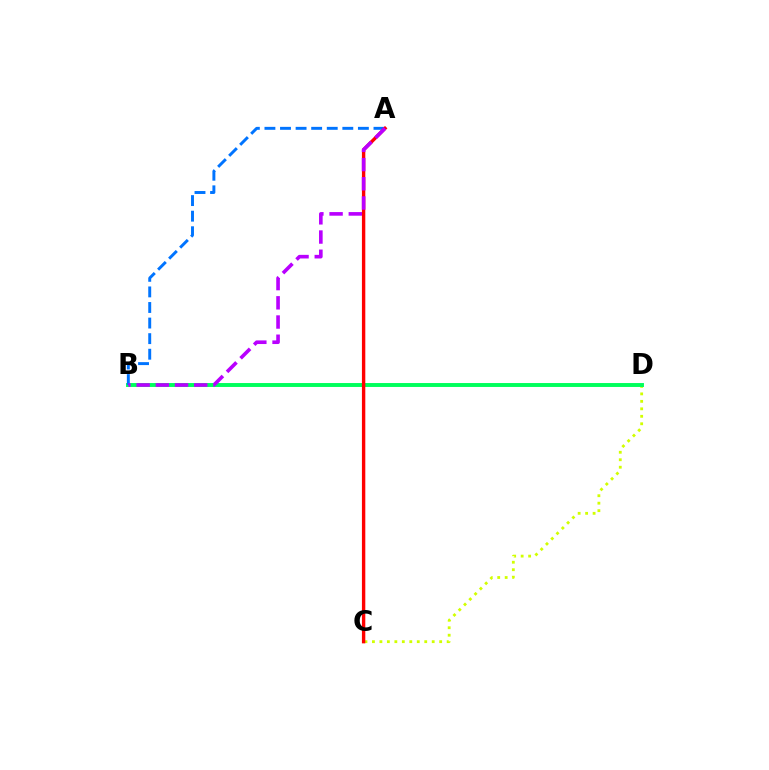{('C', 'D'): [{'color': '#d1ff00', 'line_style': 'dotted', 'thickness': 2.03}], ('B', 'D'): [{'color': '#00ff5c', 'line_style': 'solid', 'thickness': 2.82}], ('A', 'B'): [{'color': '#0074ff', 'line_style': 'dashed', 'thickness': 2.12}, {'color': '#b900ff', 'line_style': 'dashed', 'thickness': 2.61}], ('A', 'C'): [{'color': '#ff0000', 'line_style': 'solid', 'thickness': 2.44}]}